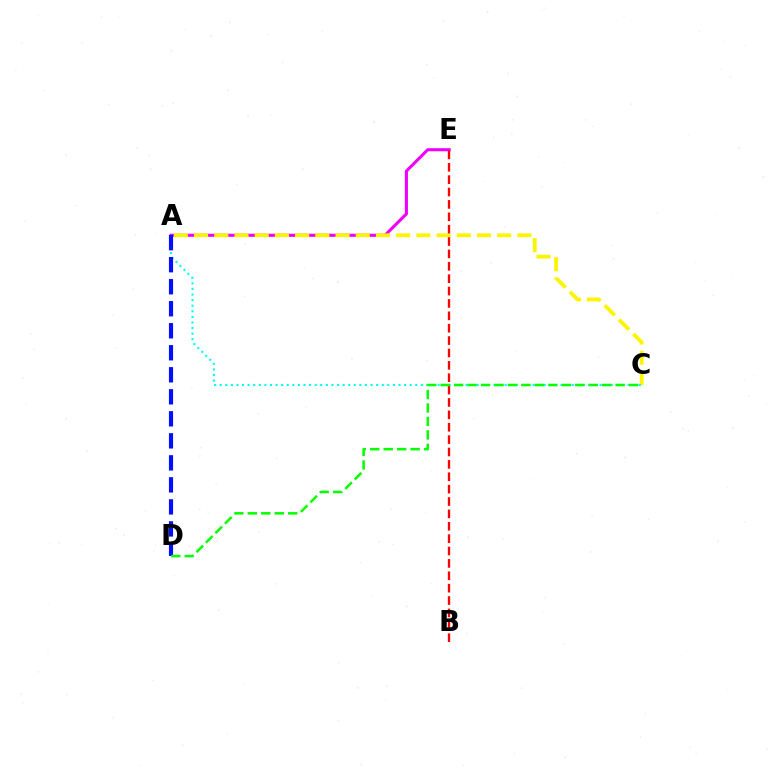{('A', 'E'): [{'color': '#ee00ff', 'line_style': 'solid', 'thickness': 2.22}], ('A', 'C'): [{'color': '#fcf500', 'line_style': 'dashed', 'thickness': 2.75}, {'color': '#00fff6', 'line_style': 'dotted', 'thickness': 1.52}], ('B', 'E'): [{'color': '#ff0000', 'line_style': 'dashed', 'thickness': 1.68}], ('A', 'D'): [{'color': '#0010ff', 'line_style': 'dashed', 'thickness': 2.99}], ('C', 'D'): [{'color': '#08ff00', 'line_style': 'dashed', 'thickness': 1.83}]}